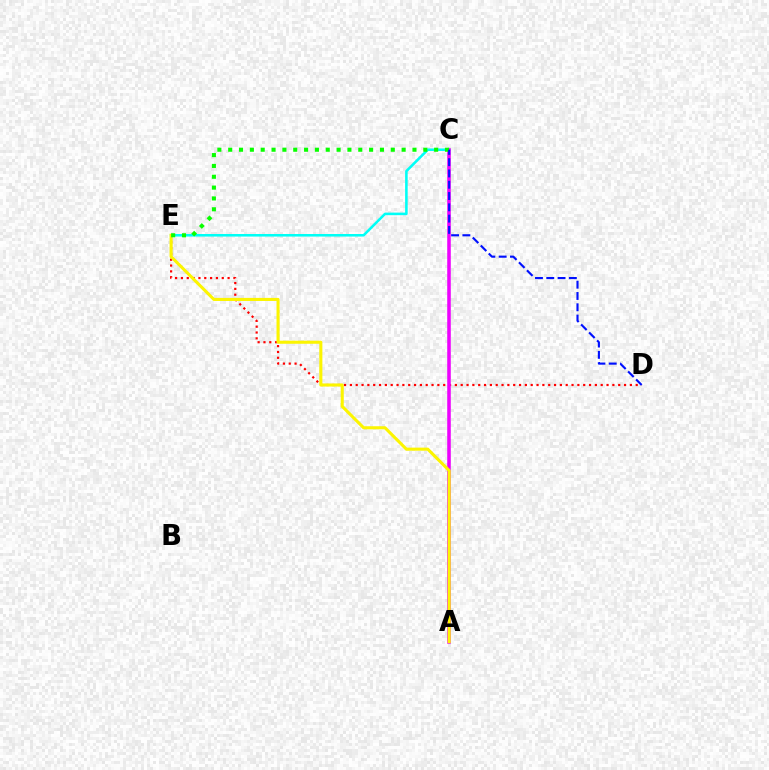{('C', 'E'): [{'color': '#00fff6', 'line_style': 'solid', 'thickness': 1.85}, {'color': '#08ff00', 'line_style': 'dotted', 'thickness': 2.94}], ('D', 'E'): [{'color': '#ff0000', 'line_style': 'dotted', 'thickness': 1.58}], ('A', 'C'): [{'color': '#ee00ff', 'line_style': 'solid', 'thickness': 2.55}], ('A', 'E'): [{'color': '#fcf500', 'line_style': 'solid', 'thickness': 2.22}], ('C', 'D'): [{'color': '#0010ff', 'line_style': 'dashed', 'thickness': 1.53}]}